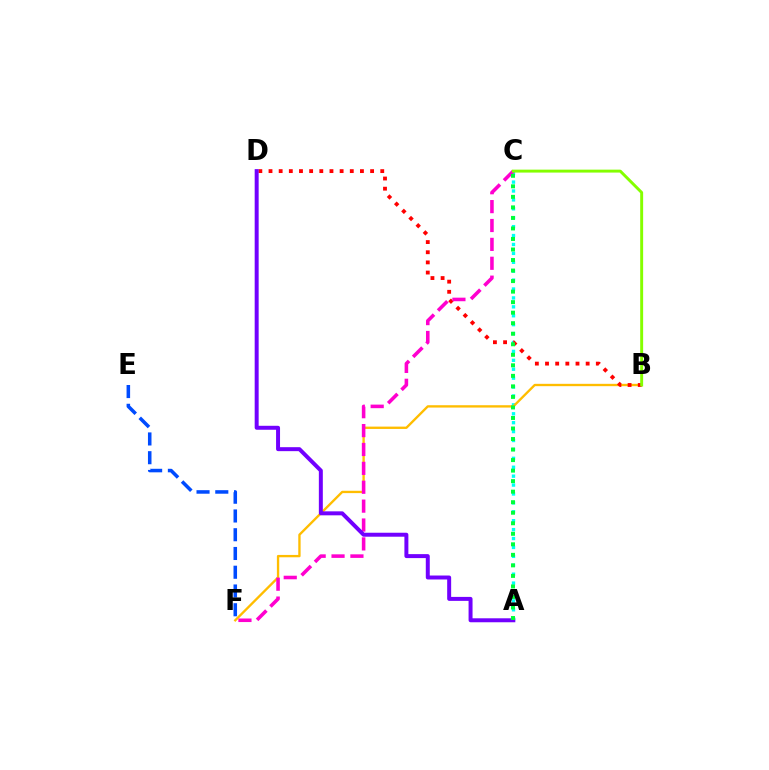{('A', 'C'): [{'color': '#00fff6', 'line_style': 'dotted', 'thickness': 2.42}, {'color': '#00ff39', 'line_style': 'dotted', 'thickness': 2.86}], ('B', 'F'): [{'color': '#ffbd00', 'line_style': 'solid', 'thickness': 1.69}], ('B', 'D'): [{'color': '#ff0000', 'line_style': 'dotted', 'thickness': 2.76}], ('C', 'F'): [{'color': '#ff00cf', 'line_style': 'dashed', 'thickness': 2.57}], ('B', 'C'): [{'color': '#84ff00', 'line_style': 'solid', 'thickness': 2.11}], ('A', 'D'): [{'color': '#7200ff', 'line_style': 'solid', 'thickness': 2.86}], ('E', 'F'): [{'color': '#004bff', 'line_style': 'dashed', 'thickness': 2.55}]}